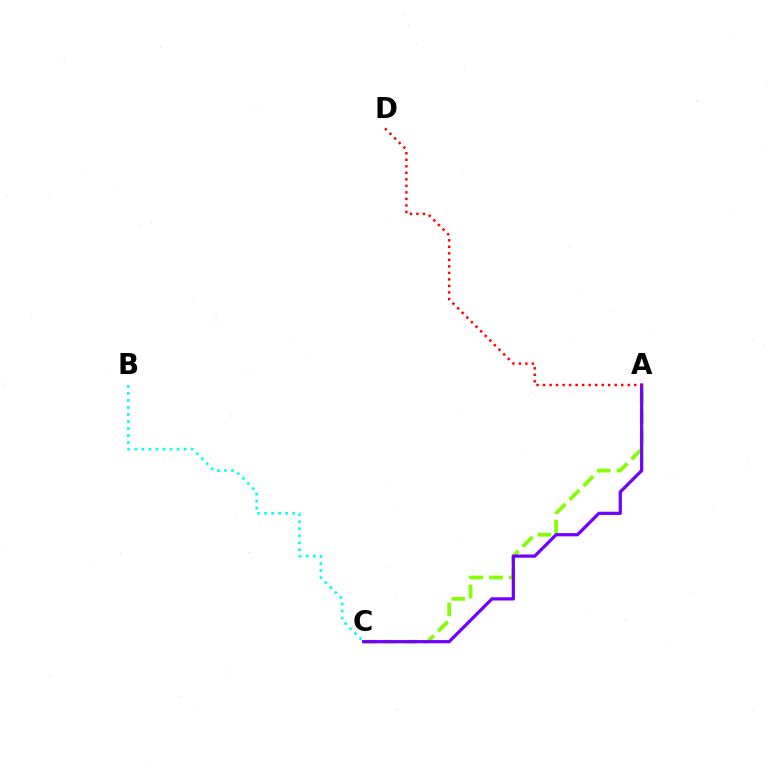{('A', 'C'): [{'color': '#84ff00', 'line_style': 'dashed', 'thickness': 2.67}, {'color': '#7200ff', 'line_style': 'solid', 'thickness': 2.32}], ('B', 'C'): [{'color': '#00fff6', 'line_style': 'dotted', 'thickness': 1.91}], ('A', 'D'): [{'color': '#ff0000', 'line_style': 'dotted', 'thickness': 1.77}]}